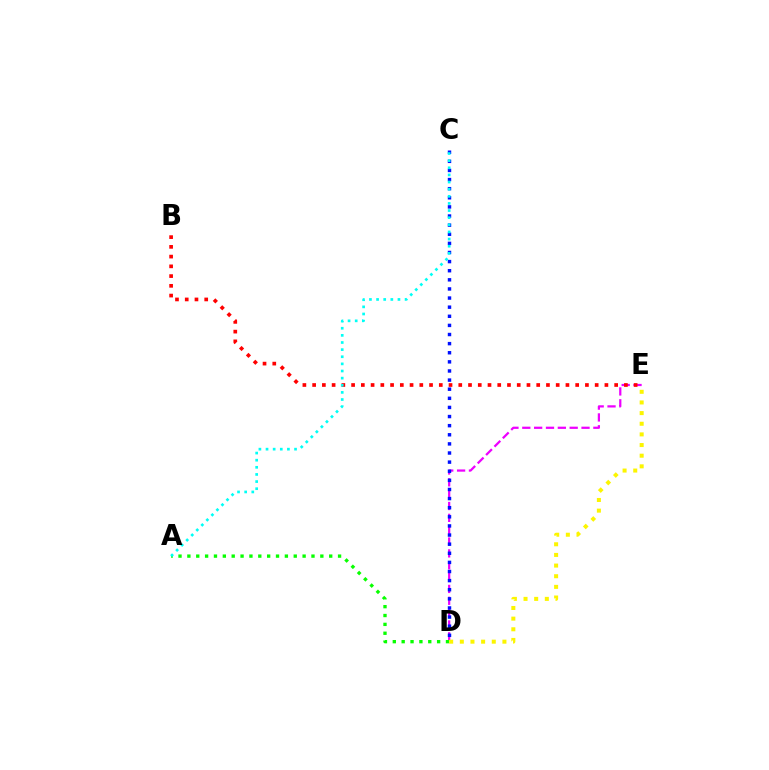{('D', 'E'): [{'color': '#ee00ff', 'line_style': 'dashed', 'thickness': 1.61}, {'color': '#fcf500', 'line_style': 'dotted', 'thickness': 2.89}], ('A', 'D'): [{'color': '#08ff00', 'line_style': 'dotted', 'thickness': 2.41}], ('C', 'D'): [{'color': '#0010ff', 'line_style': 'dotted', 'thickness': 2.48}], ('B', 'E'): [{'color': '#ff0000', 'line_style': 'dotted', 'thickness': 2.65}], ('A', 'C'): [{'color': '#00fff6', 'line_style': 'dotted', 'thickness': 1.94}]}